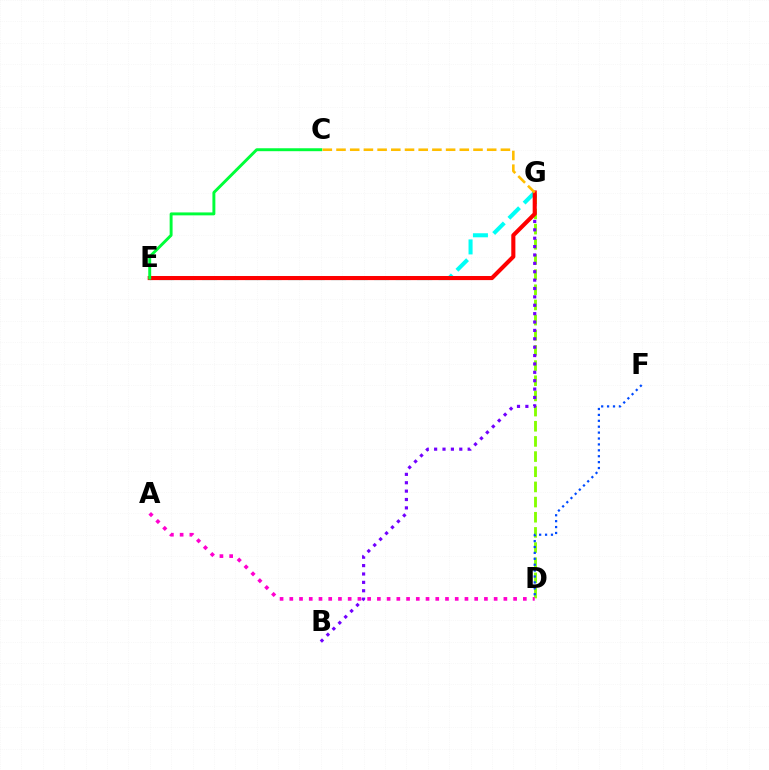{('D', 'G'): [{'color': '#84ff00', 'line_style': 'dashed', 'thickness': 2.06}], ('B', 'G'): [{'color': '#7200ff', 'line_style': 'dotted', 'thickness': 2.28}], ('E', 'G'): [{'color': '#00fff6', 'line_style': 'dashed', 'thickness': 2.92}, {'color': '#ff0000', 'line_style': 'solid', 'thickness': 2.95}], ('D', 'F'): [{'color': '#004bff', 'line_style': 'dotted', 'thickness': 1.6}], ('C', 'E'): [{'color': '#00ff39', 'line_style': 'solid', 'thickness': 2.11}], ('A', 'D'): [{'color': '#ff00cf', 'line_style': 'dotted', 'thickness': 2.64}], ('C', 'G'): [{'color': '#ffbd00', 'line_style': 'dashed', 'thickness': 1.86}]}